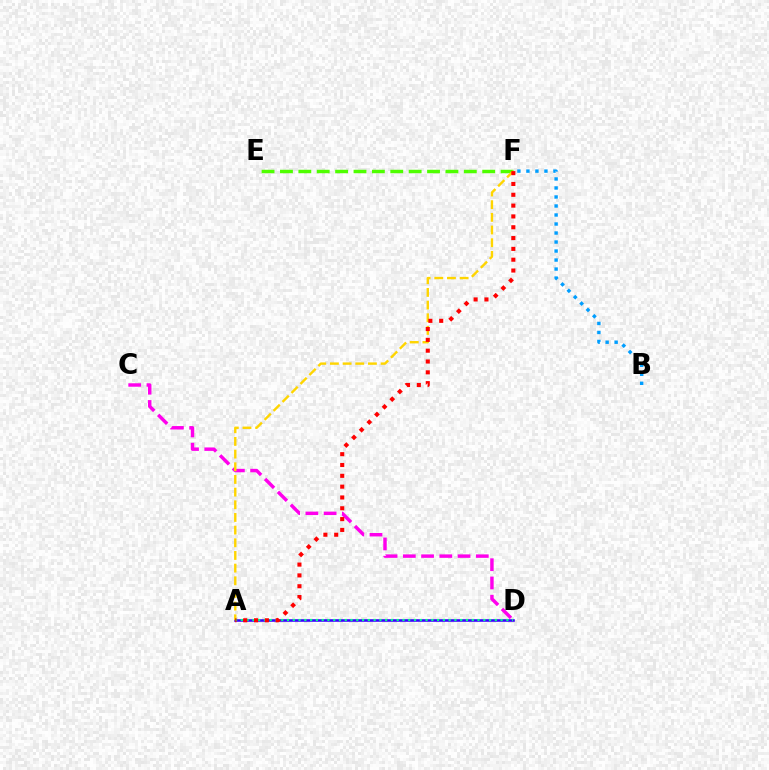{('B', 'F'): [{'color': '#009eff', 'line_style': 'dotted', 'thickness': 2.45}], ('E', 'F'): [{'color': '#4fff00', 'line_style': 'dashed', 'thickness': 2.5}], ('C', 'D'): [{'color': '#ff00ed', 'line_style': 'dashed', 'thickness': 2.48}], ('A', 'D'): [{'color': '#3700ff', 'line_style': 'solid', 'thickness': 1.85}, {'color': '#00ff86', 'line_style': 'dotted', 'thickness': 1.57}], ('A', 'F'): [{'color': '#ffd500', 'line_style': 'dashed', 'thickness': 1.72}, {'color': '#ff0000', 'line_style': 'dotted', 'thickness': 2.94}]}